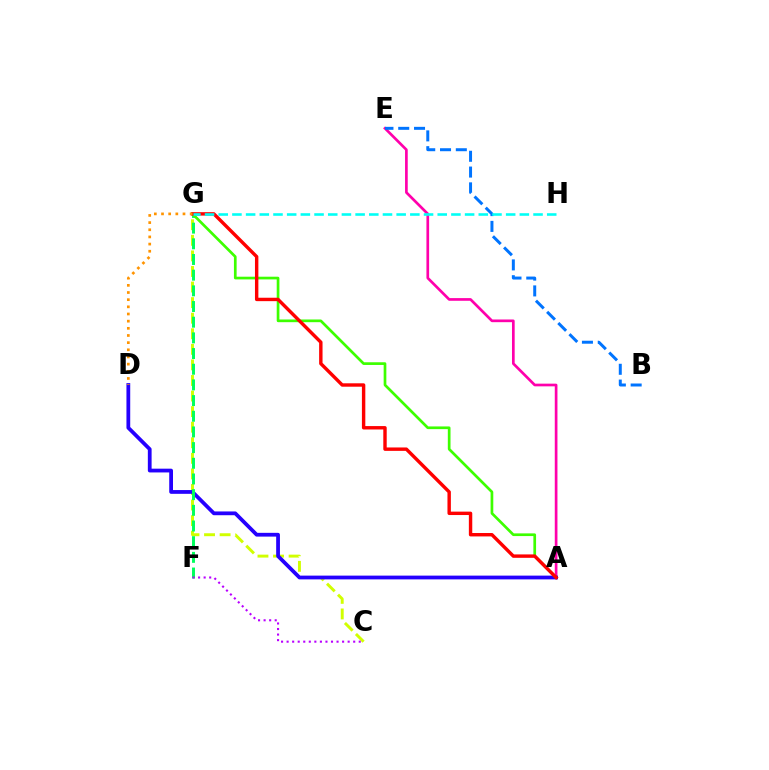{('A', 'E'): [{'color': '#ff00ac', 'line_style': 'solid', 'thickness': 1.93}], ('C', 'G'): [{'color': '#d1ff00', 'line_style': 'dashed', 'thickness': 2.12}], ('B', 'E'): [{'color': '#0074ff', 'line_style': 'dashed', 'thickness': 2.15}], ('A', 'D'): [{'color': '#2500ff', 'line_style': 'solid', 'thickness': 2.71}], ('F', 'G'): [{'color': '#00ff5c', 'line_style': 'dashed', 'thickness': 2.13}], ('C', 'F'): [{'color': '#b900ff', 'line_style': 'dotted', 'thickness': 1.51}], ('A', 'G'): [{'color': '#3dff00', 'line_style': 'solid', 'thickness': 1.94}, {'color': '#ff0000', 'line_style': 'solid', 'thickness': 2.46}], ('D', 'G'): [{'color': '#ff9400', 'line_style': 'dotted', 'thickness': 1.95}], ('G', 'H'): [{'color': '#00fff6', 'line_style': 'dashed', 'thickness': 1.86}]}